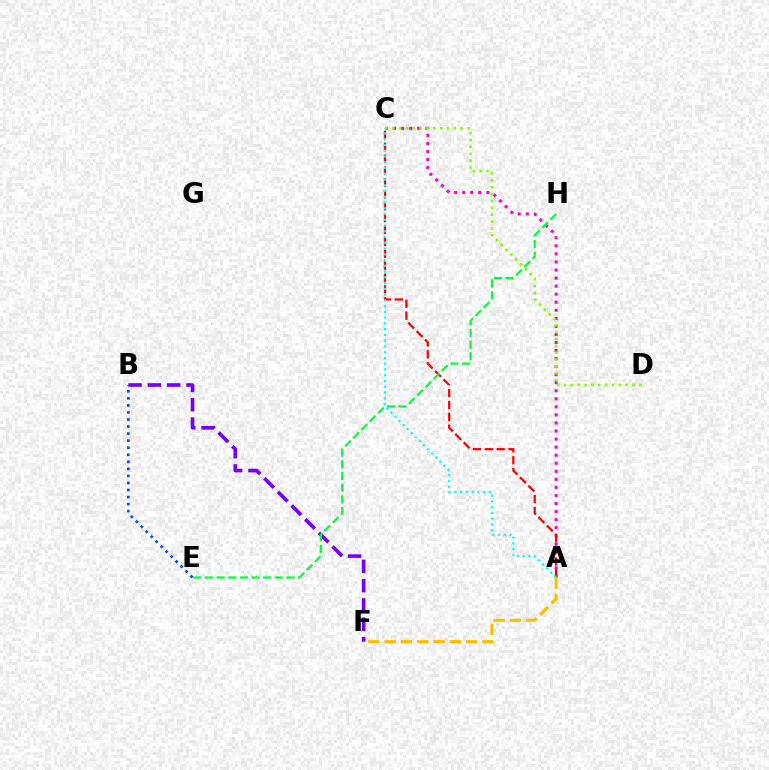{('A', 'C'): [{'color': '#ff00cf', 'line_style': 'dotted', 'thickness': 2.19}, {'color': '#ff0000', 'line_style': 'dashed', 'thickness': 1.62}, {'color': '#00fff6', 'line_style': 'dotted', 'thickness': 1.56}], ('B', 'F'): [{'color': '#7200ff', 'line_style': 'dashed', 'thickness': 2.62}], ('A', 'F'): [{'color': '#ffbd00', 'line_style': 'dashed', 'thickness': 2.21}], ('C', 'D'): [{'color': '#84ff00', 'line_style': 'dotted', 'thickness': 1.86}], ('E', 'H'): [{'color': '#00ff39', 'line_style': 'dashed', 'thickness': 1.58}], ('B', 'E'): [{'color': '#004bff', 'line_style': 'dotted', 'thickness': 1.91}]}